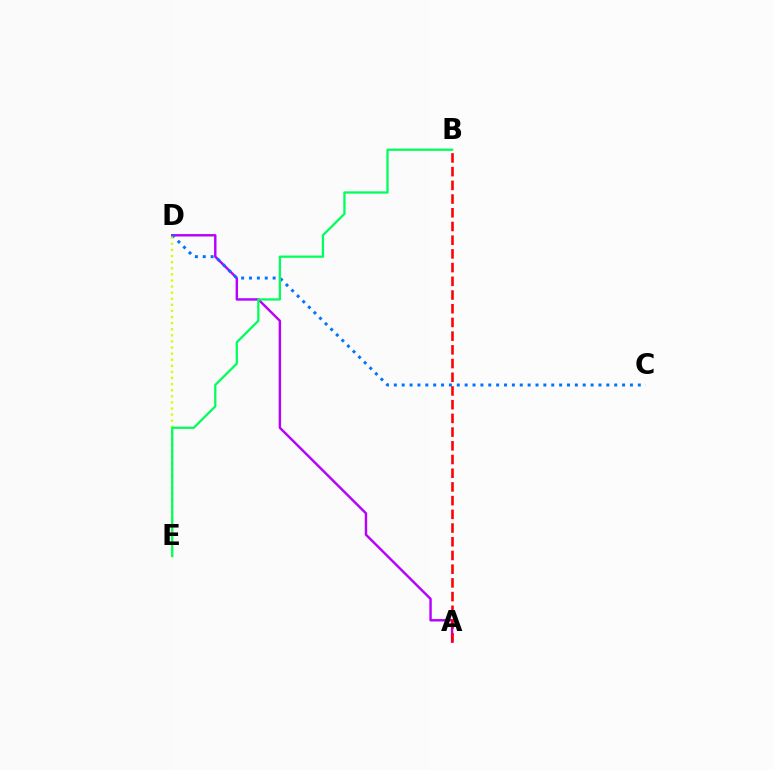{('A', 'D'): [{'color': '#b900ff', 'line_style': 'solid', 'thickness': 1.75}], ('C', 'D'): [{'color': '#0074ff', 'line_style': 'dotted', 'thickness': 2.14}], ('A', 'B'): [{'color': '#ff0000', 'line_style': 'dashed', 'thickness': 1.86}], ('D', 'E'): [{'color': '#d1ff00', 'line_style': 'dotted', 'thickness': 1.66}], ('B', 'E'): [{'color': '#00ff5c', 'line_style': 'solid', 'thickness': 1.63}]}